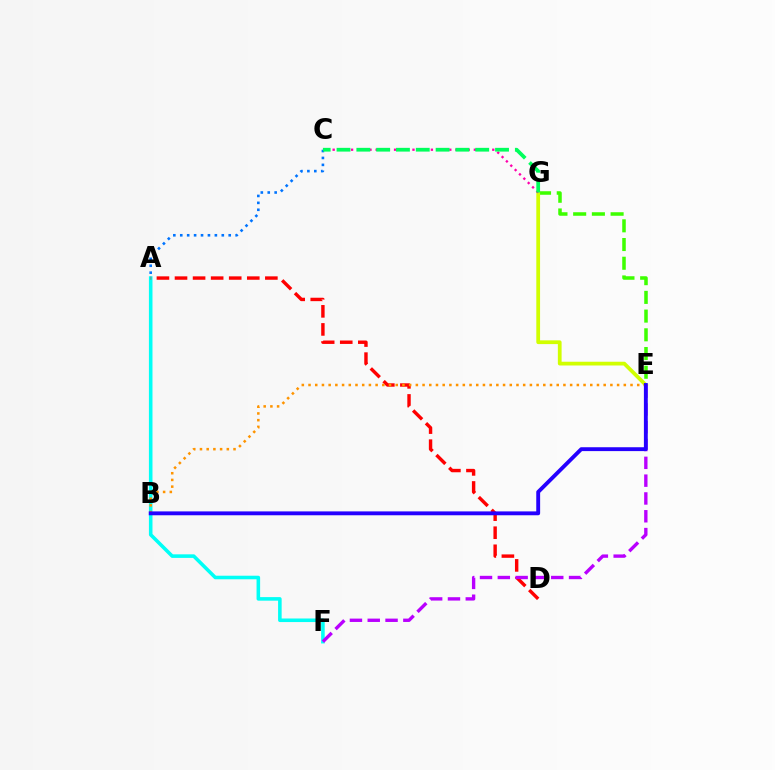{('E', 'G'): [{'color': '#3dff00', 'line_style': 'dashed', 'thickness': 2.54}, {'color': '#d1ff00', 'line_style': 'solid', 'thickness': 2.7}], ('C', 'G'): [{'color': '#ff00ac', 'line_style': 'dotted', 'thickness': 1.67}, {'color': '#00ff5c', 'line_style': 'dashed', 'thickness': 2.69}], ('A', 'F'): [{'color': '#00fff6', 'line_style': 'solid', 'thickness': 2.57}], ('A', 'C'): [{'color': '#0074ff', 'line_style': 'dotted', 'thickness': 1.88}], ('A', 'D'): [{'color': '#ff0000', 'line_style': 'dashed', 'thickness': 2.45}], ('E', 'F'): [{'color': '#b900ff', 'line_style': 'dashed', 'thickness': 2.42}], ('B', 'E'): [{'color': '#ff9400', 'line_style': 'dotted', 'thickness': 1.82}, {'color': '#2500ff', 'line_style': 'solid', 'thickness': 2.78}]}